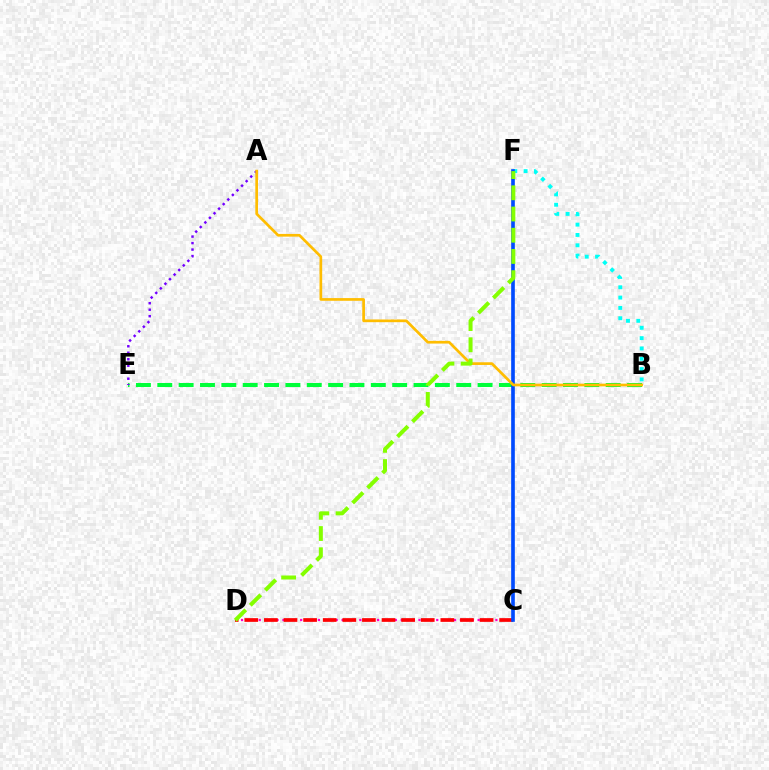{('B', 'F'): [{'color': '#00fff6', 'line_style': 'dotted', 'thickness': 2.8}], ('B', 'E'): [{'color': '#00ff39', 'line_style': 'dashed', 'thickness': 2.9}], ('A', 'E'): [{'color': '#7200ff', 'line_style': 'dotted', 'thickness': 1.76}], ('C', 'D'): [{'color': '#ff00cf', 'line_style': 'dotted', 'thickness': 1.61}, {'color': '#ff0000', 'line_style': 'dashed', 'thickness': 2.66}], ('C', 'F'): [{'color': '#004bff', 'line_style': 'solid', 'thickness': 2.63}], ('A', 'B'): [{'color': '#ffbd00', 'line_style': 'solid', 'thickness': 1.94}], ('D', 'F'): [{'color': '#84ff00', 'line_style': 'dashed', 'thickness': 2.88}]}